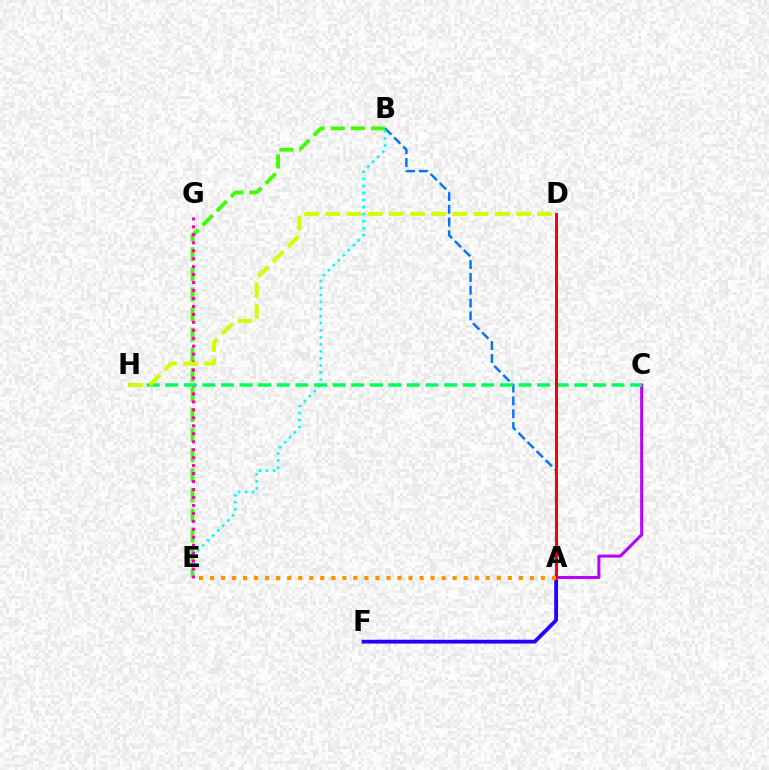{('A', 'B'): [{'color': '#0074ff', 'line_style': 'dashed', 'thickness': 1.74}], ('B', 'E'): [{'color': '#3dff00', 'line_style': 'dashed', 'thickness': 2.73}, {'color': '#00fff6', 'line_style': 'dotted', 'thickness': 1.91}], ('E', 'G'): [{'color': '#ff00ac', 'line_style': 'dotted', 'thickness': 2.16}], ('A', 'C'): [{'color': '#b900ff', 'line_style': 'solid', 'thickness': 2.17}], ('C', 'H'): [{'color': '#00ff5c', 'line_style': 'dashed', 'thickness': 2.53}], ('A', 'F'): [{'color': '#2500ff', 'line_style': 'solid', 'thickness': 2.74}], ('A', 'D'): [{'color': '#ff0000', 'line_style': 'solid', 'thickness': 2.17}], ('A', 'E'): [{'color': '#ff9400', 'line_style': 'dotted', 'thickness': 3.0}], ('D', 'H'): [{'color': '#d1ff00', 'line_style': 'dashed', 'thickness': 2.88}]}